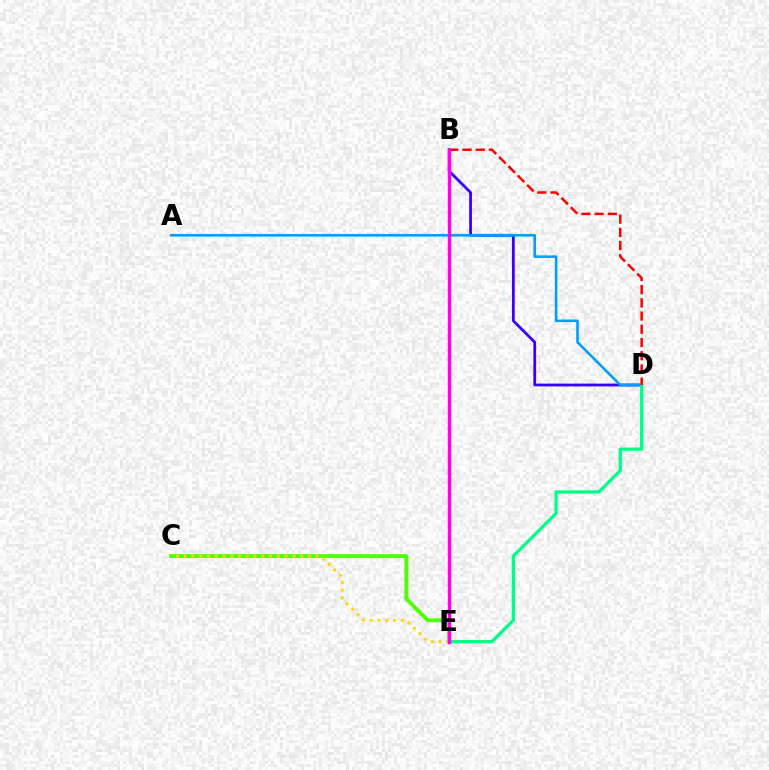{('C', 'E'): [{'color': '#4fff00', 'line_style': 'solid', 'thickness': 2.79}, {'color': '#ffd500', 'line_style': 'dotted', 'thickness': 2.11}], ('B', 'D'): [{'color': '#3700ff', 'line_style': 'solid', 'thickness': 2.0}, {'color': '#ff0000', 'line_style': 'dashed', 'thickness': 1.8}], ('A', 'D'): [{'color': '#009eff', 'line_style': 'solid', 'thickness': 1.86}], ('D', 'E'): [{'color': '#00ff86', 'line_style': 'solid', 'thickness': 2.35}], ('B', 'E'): [{'color': '#ff00ed', 'line_style': 'solid', 'thickness': 2.43}]}